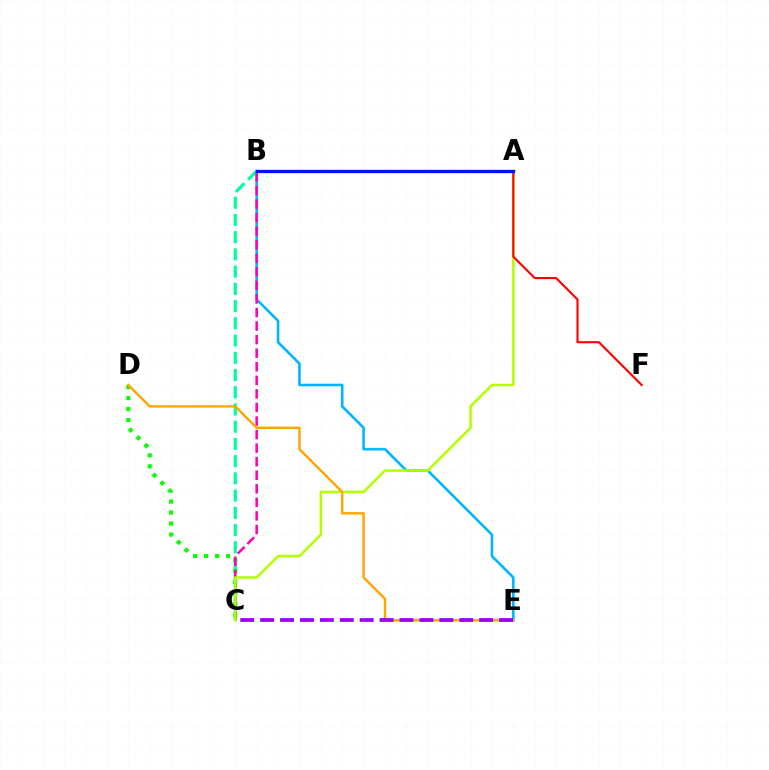{('B', 'C'): [{'color': '#00ff9d', 'line_style': 'dashed', 'thickness': 2.34}, {'color': '#ff00bd', 'line_style': 'dashed', 'thickness': 1.84}], ('C', 'D'): [{'color': '#08ff00', 'line_style': 'dotted', 'thickness': 2.99}], ('B', 'E'): [{'color': '#00b5ff', 'line_style': 'solid', 'thickness': 1.86}], ('A', 'C'): [{'color': '#b3ff00', 'line_style': 'solid', 'thickness': 1.82}], ('A', 'F'): [{'color': '#ff0000', 'line_style': 'solid', 'thickness': 1.54}], ('D', 'E'): [{'color': '#ffa500', 'line_style': 'solid', 'thickness': 1.74}], ('A', 'B'): [{'color': '#0010ff', 'line_style': 'solid', 'thickness': 2.38}], ('C', 'E'): [{'color': '#9b00ff', 'line_style': 'dashed', 'thickness': 2.7}]}